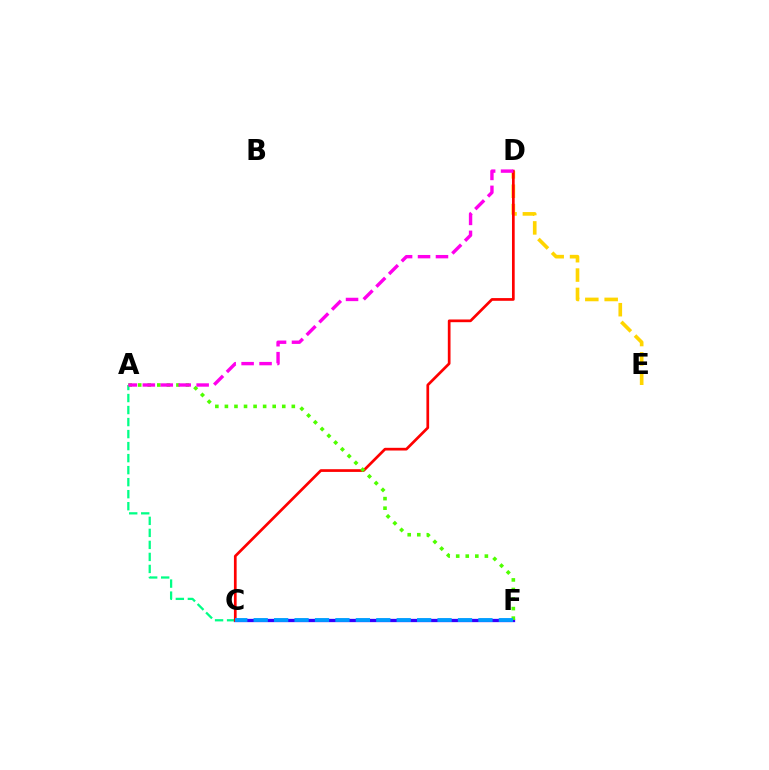{('C', 'F'): [{'color': '#3700ff', 'line_style': 'solid', 'thickness': 2.37}, {'color': '#009eff', 'line_style': 'dashed', 'thickness': 2.78}], ('D', 'E'): [{'color': '#ffd500', 'line_style': 'dashed', 'thickness': 2.63}], ('A', 'C'): [{'color': '#00ff86', 'line_style': 'dashed', 'thickness': 1.63}], ('C', 'D'): [{'color': '#ff0000', 'line_style': 'solid', 'thickness': 1.95}], ('A', 'F'): [{'color': '#4fff00', 'line_style': 'dotted', 'thickness': 2.6}], ('A', 'D'): [{'color': '#ff00ed', 'line_style': 'dashed', 'thickness': 2.44}]}